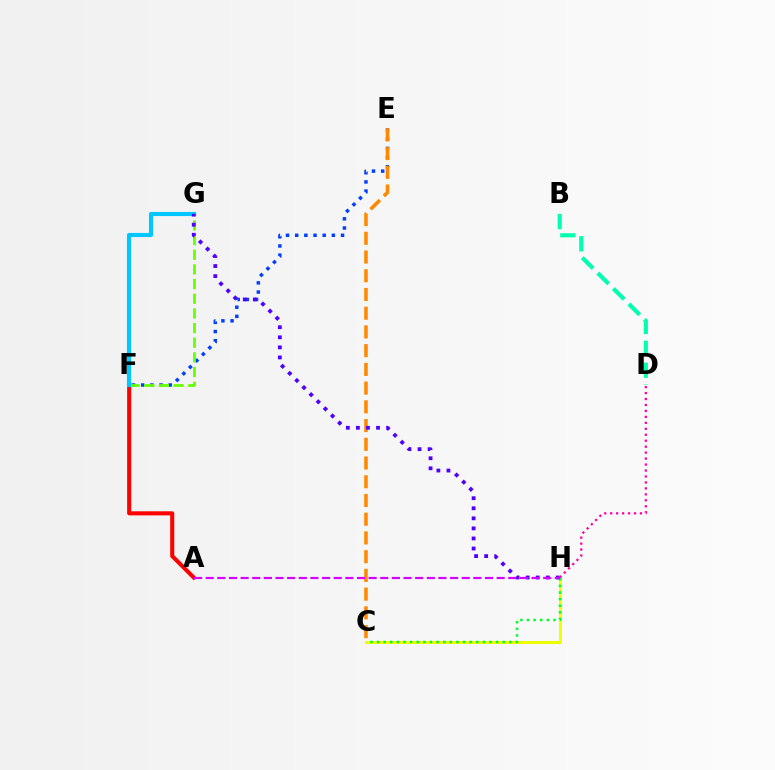{('B', 'D'): [{'color': '#00ffaf', 'line_style': 'dashed', 'thickness': 2.98}], ('E', 'F'): [{'color': '#003fff', 'line_style': 'dotted', 'thickness': 2.49}], ('C', 'E'): [{'color': '#ff8800', 'line_style': 'dashed', 'thickness': 2.54}], ('A', 'F'): [{'color': '#ff0000', 'line_style': 'solid', 'thickness': 2.93}], ('C', 'H'): [{'color': '#eeff00', 'line_style': 'solid', 'thickness': 2.18}, {'color': '#00ff27', 'line_style': 'dotted', 'thickness': 1.8}], ('F', 'G'): [{'color': '#66ff00', 'line_style': 'dashed', 'thickness': 1.99}, {'color': '#00c7ff', 'line_style': 'solid', 'thickness': 2.97}], ('G', 'H'): [{'color': '#4f00ff', 'line_style': 'dotted', 'thickness': 2.73}], ('A', 'H'): [{'color': '#d600ff', 'line_style': 'dashed', 'thickness': 1.58}], ('D', 'H'): [{'color': '#ff00a0', 'line_style': 'dotted', 'thickness': 1.62}]}